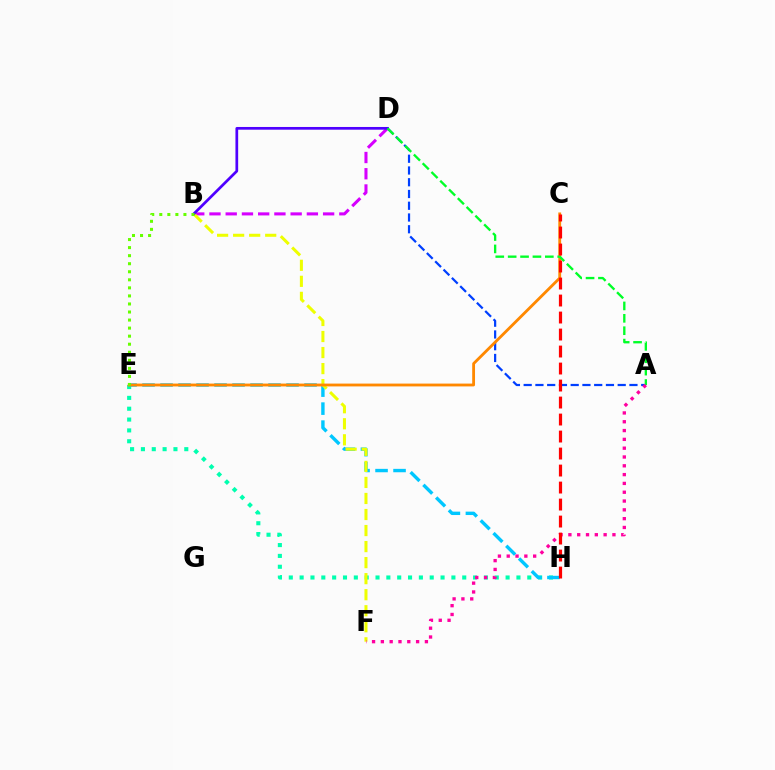{('E', 'H'): [{'color': '#00ffaf', 'line_style': 'dotted', 'thickness': 2.95}, {'color': '#00c7ff', 'line_style': 'dashed', 'thickness': 2.45}], ('B', 'D'): [{'color': '#d600ff', 'line_style': 'dashed', 'thickness': 2.21}, {'color': '#4f00ff', 'line_style': 'solid', 'thickness': 1.96}], ('B', 'F'): [{'color': '#eeff00', 'line_style': 'dashed', 'thickness': 2.18}], ('A', 'D'): [{'color': '#003fff', 'line_style': 'dashed', 'thickness': 1.6}, {'color': '#00ff27', 'line_style': 'dashed', 'thickness': 1.68}], ('C', 'E'): [{'color': '#ff8800', 'line_style': 'solid', 'thickness': 2.03}], ('B', 'E'): [{'color': '#66ff00', 'line_style': 'dotted', 'thickness': 2.19}], ('A', 'F'): [{'color': '#ff00a0', 'line_style': 'dotted', 'thickness': 2.39}], ('C', 'H'): [{'color': '#ff0000', 'line_style': 'dashed', 'thickness': 2.31}]}